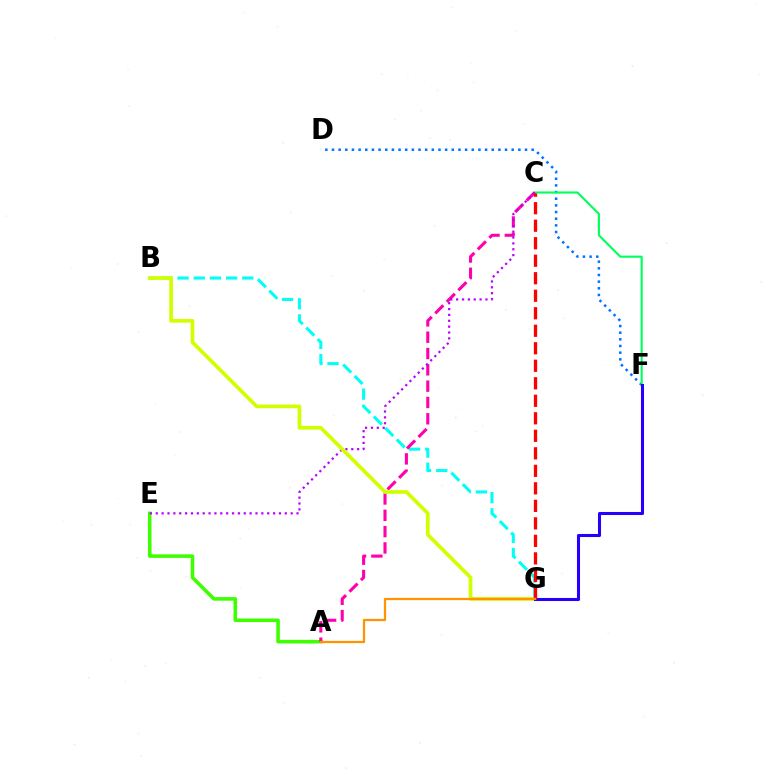{('D', 'F'): [{'color': '#0074ff', 'line_style': 'dotted', 'thickness': 1.81}], ('A', 'E'): [{'color': '#3dff00', 'line_style': 'solid', 'thickness': 2.57}], ('B', 'G'): [{'color': '#00fff6', 'line_style': 'dashed', 'thickness': 2.2}, {'color': '#d1ff00', 'line_style': 'solid', 'thickness': 2.66}], ('C', 'F'): [{'color': '#00ff5c', 'line_style': 'solid', 'thickness': 1.52}], ('A', 'C'): [{'color': '#ff00ac', 'line_style': 'dashed', 'thickness': 2.22}], ('C', 'E'): [{'color': '#b900ff', 'line_style': 'dotted', 'thickness': 1.59}], ('F', 'G'): [{'color': '#2500ff', 'line_style': 'solid', 'thickness': 2.2}], ('C', 'G'): [{'color': '#ff0000', 'line_style': 'dashed', 'thickness': 2.38}], ('A', 'G'): [{'color': '#ff9400', 'line_style': 'solid', 'thickness': 1.62}]}